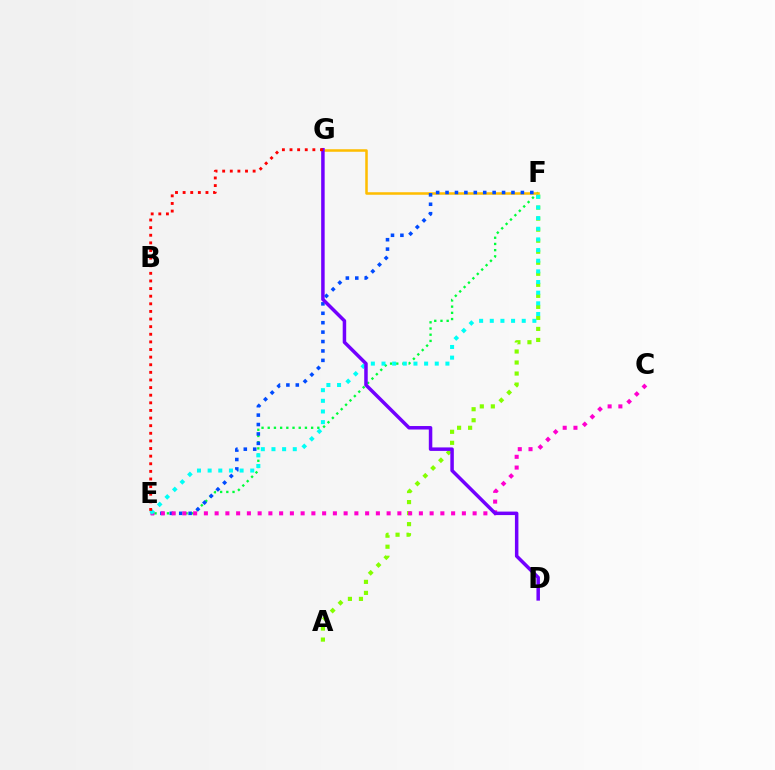{('A', 'F'): [{'color': '#84ff00', 'line_style': 'dotted', 'thickness': 3.0}], ('E', 'F'): [{'color': '#00ff39', 'line_style': 'dotted', 'thickness': 1.68}, {'color': '#004bff', 'line_style': 'dotted', 'thickness': 2.56}, {'color': '#00fff6', 'line_style': 'dotted', 'thickness': 2.89}], ('F', 'G'): [{'color': '#ffbd00', 'line_style': 'solid', 'thickness': 1.82}], ('C', 'E'): [{'color': '#ff00cf', 'line_style': 'dotted', 'thickness': 2.92}], ('D', 'G'): [{'color': '#7200ff', 'line_style': 'solid', 'thickness': 2.51}], ('E', 'G'): [{'color': '#ff0000', 'line_style': 'dotted', 'thickness': 2.07}]}